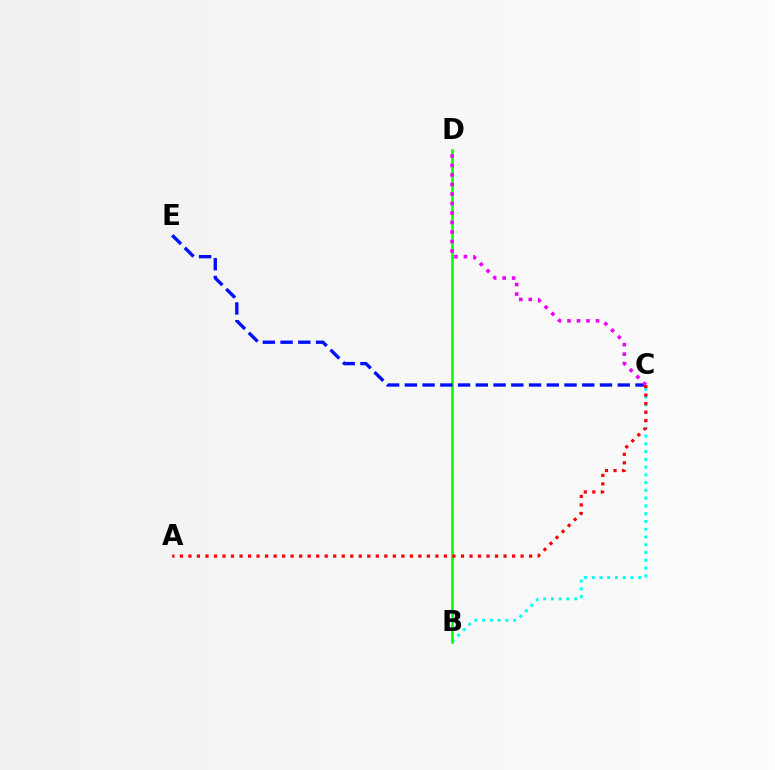{('B', 'D'): [{'color': '#fcf500', 'line_style': 'dotted', 'thickness': 1.84}, {'color': '#08ff00', 'line_style': 'solid', 'thickness': 1.86}], ('B', 'C'): [{'color': '#00fff6', 'line_style': 'dotted', 'thickness': 2.11}], ('C', 'E'): [{'color': '#0010ff', 'line_style': 'dashed', 'thickness': 2.41}], ('C', 'D'): [{'color': '#ee00ff', 'line_style': 'dotted', 'thickness': 2.58}], ('A', 'C'): [{'color': '#ff0000', 'line_style': 'dotted', 'thickness': 2.31}]}